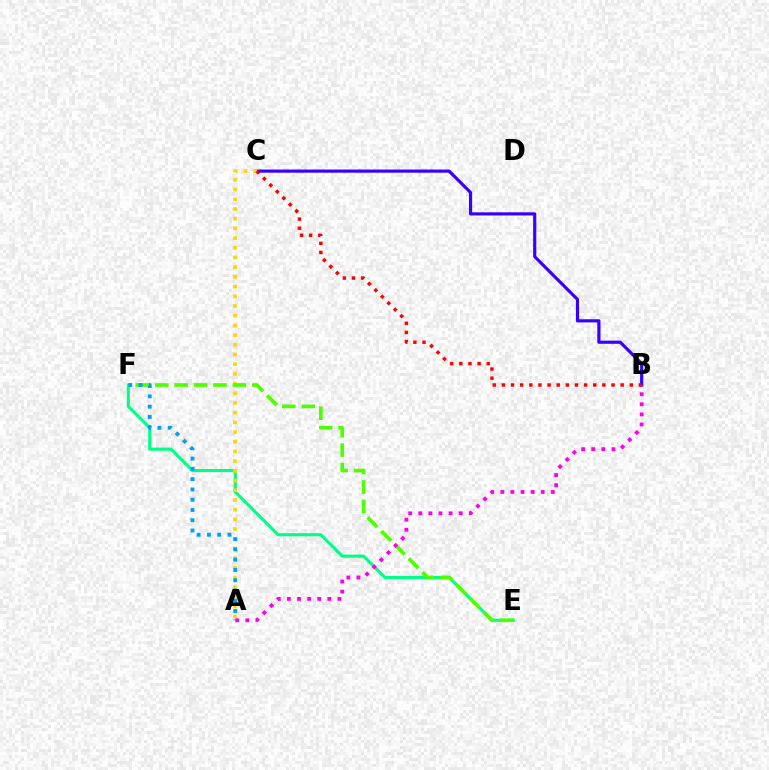{('B', 'C'): [{'color': '#3700ff', 'line_style': 'solid', 'thickness': 2.28}, {'color': '#ff0000', 'line_style': 'dotted', 'thickness': 2.48}], ('E', 'F'): [{'color': '#00ff86', 'line_style': 'solid', 'thickness': 2.23}, {'color': '#4fff00', 'line_style': 'dashed', 'thickness': 2.64}], ('A', 'C'): [{'color': '#ffd500', 'line_style': 'dotted', 'thickness': 2.63}], ('A', 'B'): [{'color': '#ff00ed', 'line_style': 'dotted', 'thickness': 2.74}], ('A', 'F'): [{'color': '#009eff', 'line_style': 'dotted', 'thickness': 2.79}]}